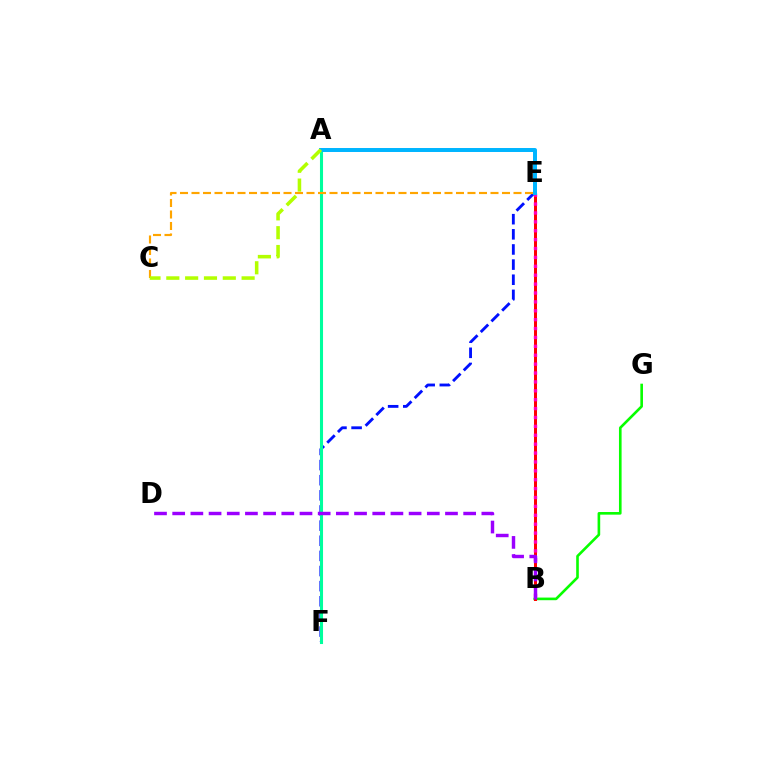{('B', 'G'): [{'color': '#08ff00', 'line_style': 'solid', 'thickness': 1.89}], ('B', 'E'): [{'color': '#ff0000', 'line_style': 'solid', 'thickness': 2.15}, {'color': '#ff00bd', 'line_style': 'dotted', 'thickness': 2.42}], ('E', 'F'): [{'color': '#0010ff', 'line_style': 'dashed', 'thickness': 2.06}], ('A', 'F'): [{'color': '#00ff9d', 'line_style': 'solid', 'thickness': 2.21}], ('B', 'D'): [{'color': '#9b00ff', 'line_style': 'dashed', 'thickness': 2.47}], ('C', 'E'): [{'color': '#ffa500', 'line_style': 'dashed', 'thickness': 1.56}], ('A', 'E'): [{'color': '#00b5ff', 'line_style': 'solid', 'thickness': 2.86}], ('A', 'C'): [{'color': '#b3ff00', 'line_style': 'dashed', 'thickness': 2.56}]}